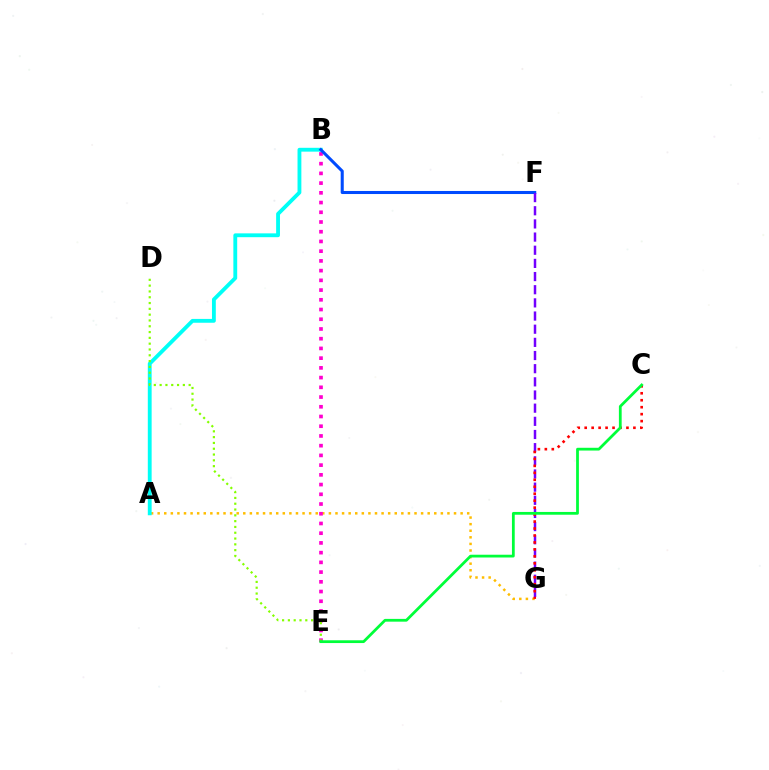{('A', 'G'): [{'color': '#ffbd00', 'line_style': 'dotted', 'thickness': 1.79}], ('B', 'E'): [{'color': '#ff00cf', 'line_style': 'dotted', 'thickness': 2.64}], ('A', 'B'): [{'color': '#00fff6', 'line_style': 'solid', 'thickness': 2.76}], ('B', 'F'): [{'color': '#004bff', 'line_style': 'solid', 'thickness': 2.2}], ('F', 'G'): [{'color': '#7200ff', 'line_style': 'dashed', 'thickness': 1.79}], ('C', 'G'): [{'color': '#ff0000', 'line_style': 'dotted', 'thickness': 1.89}], ('D', 'E'): [{'color': '#84ff00', 'line_style': 'dotted', 'thickness': 1.58}], ('C', 'E'): [{'color': '#00ff39', 'line_style': 'solid', 'thickness': 2.0}]}